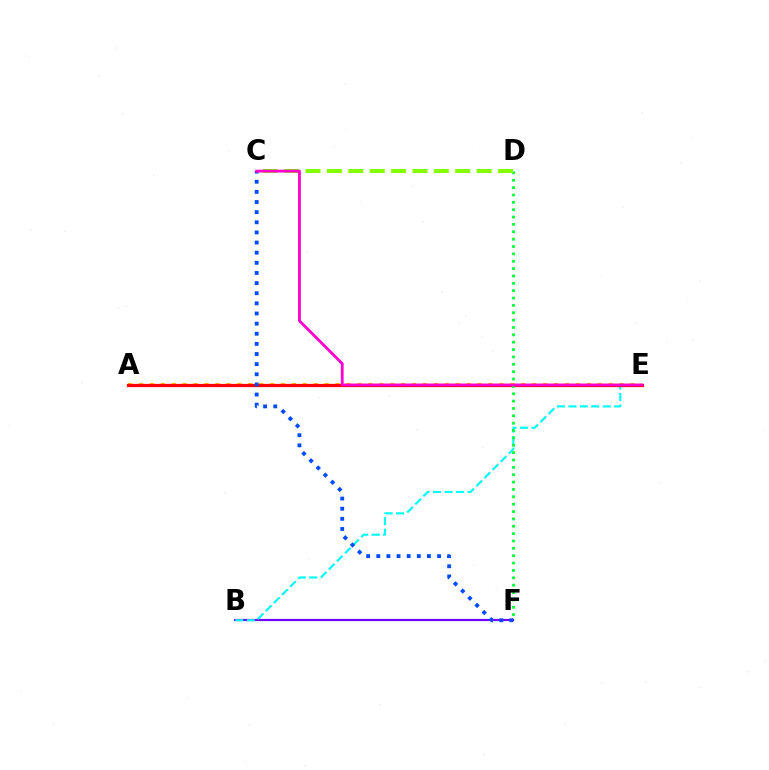{('A', 'E'): [{'color': '#ffbd00', 'line_style': 'dotted', 'thickness': 2.97}, {'color': '#ff0000', 'line_style': 'solid', 'thickness': 2.32}], ('B', 'F'): [{'color': '#7200ff', 'line_style': 'solid', 'thickness': 1.58}], ('B', 'E'): [{'color': '#00fff6', 'line_style': 'dashed', 'thickness': 1.56}], ('D', 'F'): [{'color': '#00ff39', 'line_style': 'dotted', 'thickness': 2.0}], ('C', 'D'): [{'color': '#84ff00', 'line_style': 'dashed', 'thickness': 2.91}], ('C', 'F'): [{'color': '#004bff', 'line_style': 'dotted', 'thickness': 2.75}], ('C', 'E'): [{'color': '#ff00cf', 'line_style': 'solid', 'thickness': 2.01}]}